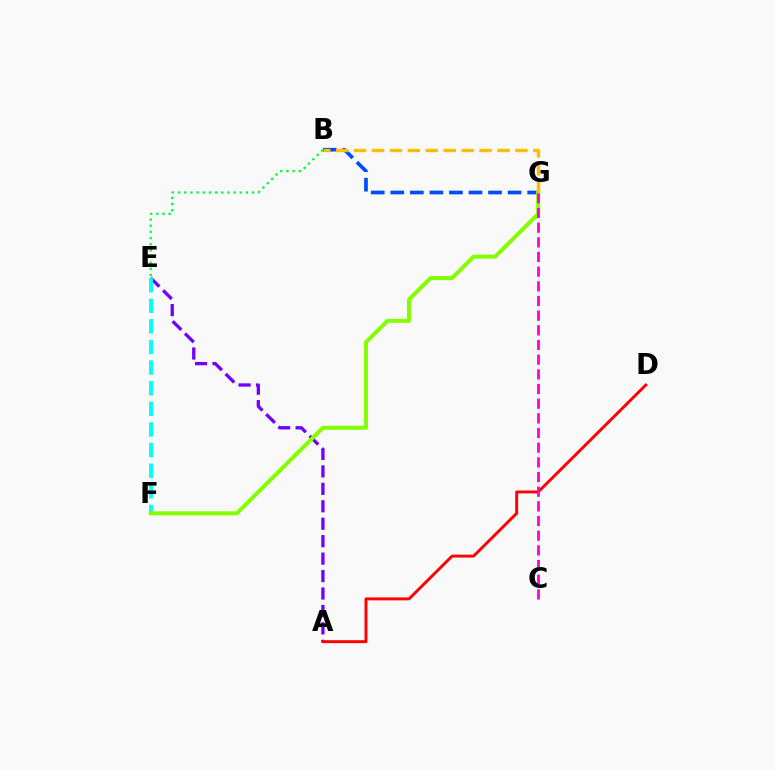{('B', 'G'): [{'color': '#004bff', 'line_style': 'dashed', 'thickness': 2.66}, {'color': '#ffbd00', 'line_style': 'dashed', 'thickness': 2.44}], ('A', 'E'): [{'color': '#7200ff', 'line_style': 'dashed', 'thickness': 2.37}], ('E', 'F'): [{'color': '#00fff6', 'line_style': 'dashed', 'thickness': 2.8}], ('F', 'G'): [{'color': '#84ff00', 'line_style': 'solid', 'thickness': 2.9}], ('A', 'D'): [{'color': '#ff0000', 'line_style': 'solid', 'thickness': 2.1}], ('B', 'E'): [{'color': '#00ff39', 'line_style': 'dotted', 'thickness': 1.68}], ('C', 'G'): [{'color': '#ff00cf', 'line_style': 'dashed', 'thickness': 1.99}]}